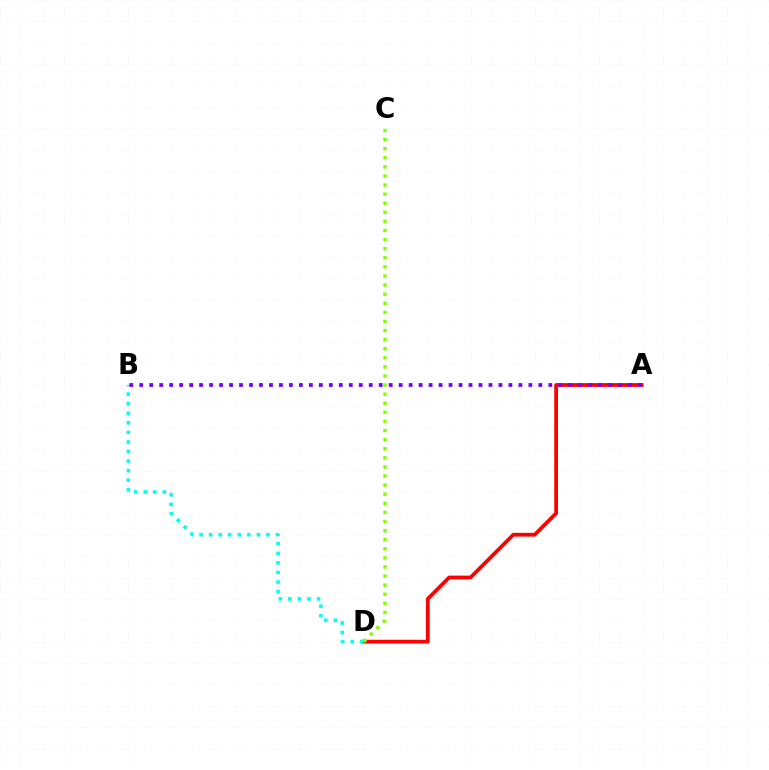{('A', 'D'): [{'color': '#ff0000', 'line_style': 'solid', 'thickness': 2.71}], ('B', 'D'): [{'color': '#00fff6', 'line_style': 'dotted', 'thickness': 2.6}], ('C', 'D'): [{'color': '#84ff00', 'line_style': 'dotted', 'thickness': 2.47}], ('A', 'B'): [{'color': '#7200ff', 'line_style': 'dotted', 'thickness': 2.71}]}